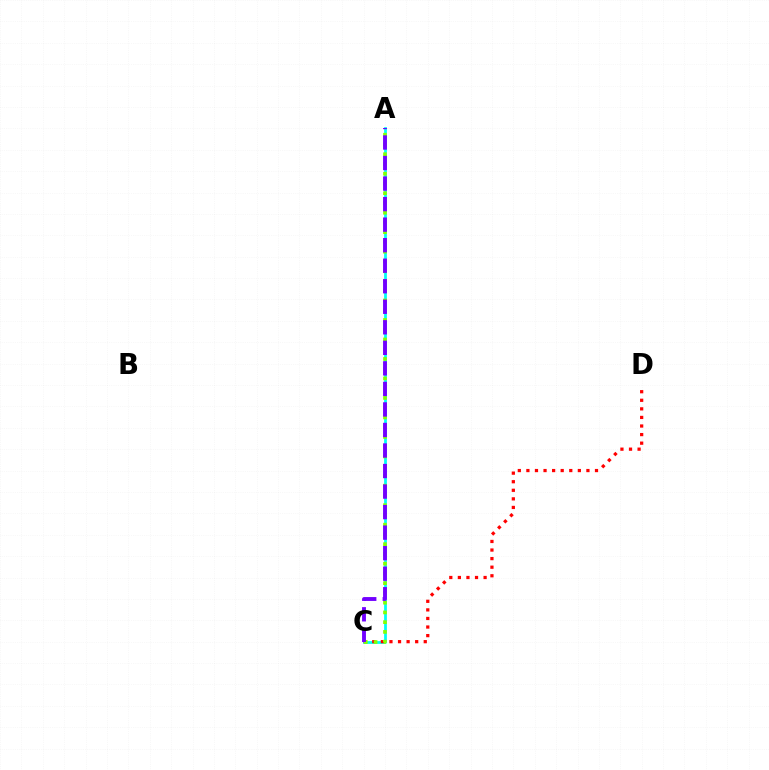{('A', 'C'): [{'color': '#00fff6', 'line_style': 'solid', 'thickness': 2.0}, {'color': '#84ff00', 'line_style': 'dotted', 'thickness': 2.65}, {'color': '#7200ff', 'line_style': 'dashed', 'thickness': 2.79}], ('C', 'D'): [{'color': '#ff0000', 'line_style': 'dotted', 'thickness': 2.33}]}